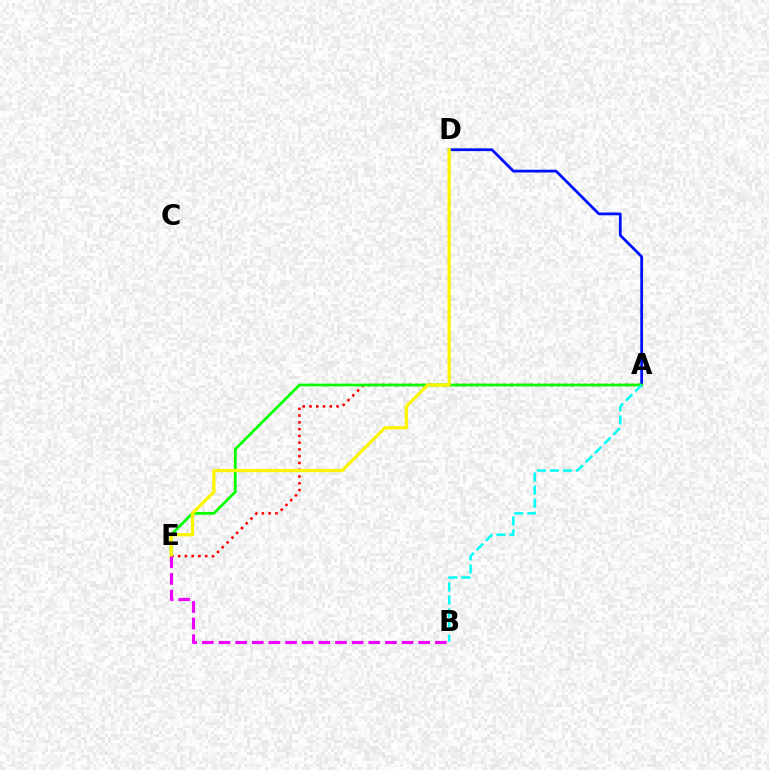{('A', 'E'): [{'color': '#ff0000', 'line_style': 'dotted', 'thickness': 1.84}, {'color': '#08ff00', 'line_style': 'solid', 'thickness': 1.97}], ('A', 'D'): [{'color': '#0010ff', 'line_style': 'solid', 'thickness': 2.0}], ('A', 'B'): [{'color': '#00fff6', 'line_style': 'dashed', 'thickness': 1.78}], ('D', 'E'): [{'color': '#fcf500', 'line_style': 'solid', 'thickness': 2.35}], ('B', 'E'): [{'color': '#ee00ff', 'line_style': 'dashed', 'thickness': 2.26}]}